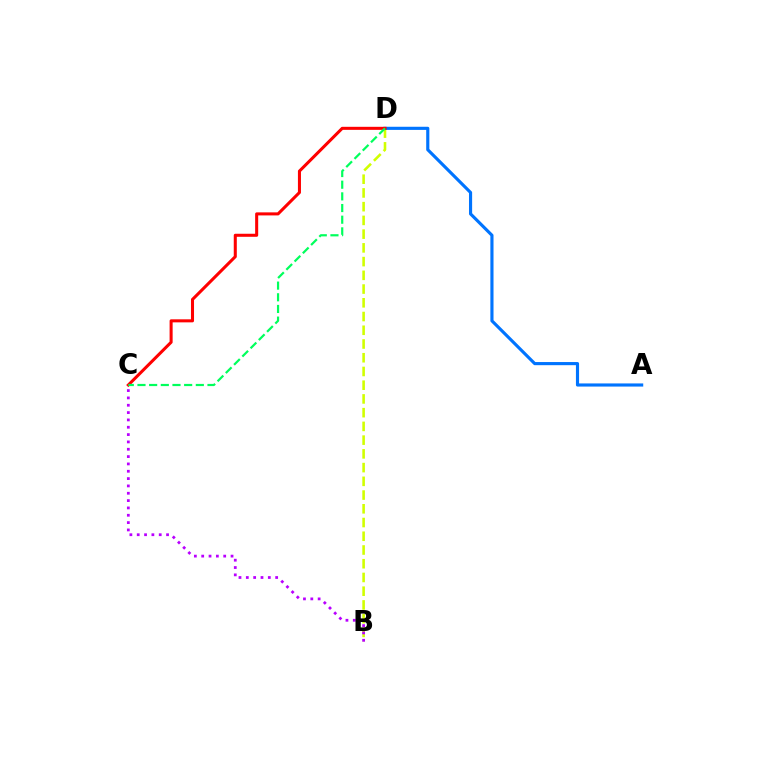{('B', 'D'): [{'color': '#d1ff00', 'line_style': 'dashed', 'thickness': 1.87}], ('A', 'D'): [{'color': '#0074ff', 'line_style': 'solid', 'thickness': 2.26}], ('C', 'D'): [{'color': '#ff0000', 'line_style': 'solid', 'thickness': 2.19}, {'color': '#00ff5c', 'line_style': 'dashed', 'thickness': 1.59}], ('B', 'C'): [{'color': '#b900ff', 'line_style': 'dotted', 'thickness': 1.99}]}